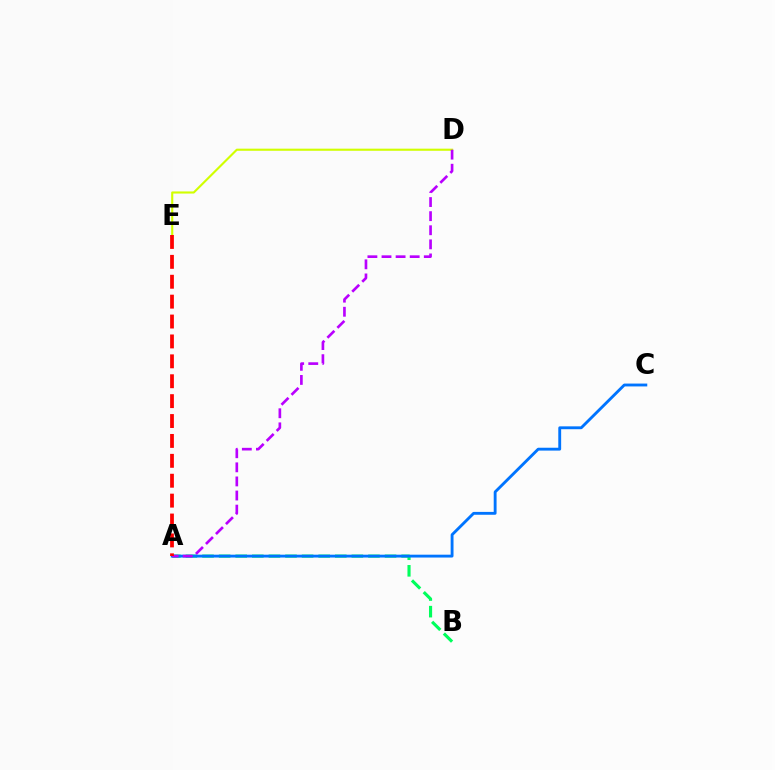{('A', 'B'): [{'color': '#00ff5c', 'line_style': 'dashed', 'thickness': 2.25}], ('D', 'E'): [{'color': '#d1ff00', 'line_style': 'solid', 'thickness': 1.53}], ('A', 'C'): [{'color': '#0074ff', 'line_style': 'solid', 'thickness': 2.06}], ('A', 'D'): [{'color': '#b900ff', 'line_style': 'dashed', 'thickness': 1.91}], ('A', 'E'): [{'color': '#ff0000', 'line_style': 'dashed', 'thickness': 2.7}]}